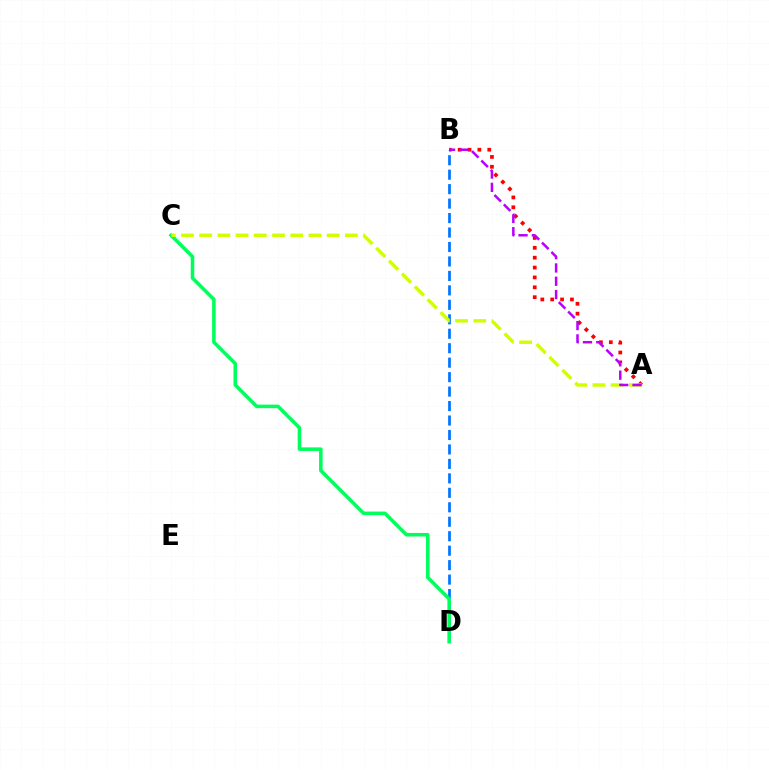{('A', 'B'): [{'color': '#ff0000', 'line_style': 'dotted', 'thickness': 2.68}, {'color': '#b900ff', 'line_style': 'dashed', 'thickness': 1.81}], ('B', 'D'): [{'color': '#0074ff', 'line_style': 'dashed', 'thickness': 1.96}], ('C', 'D'): [{'color': '#00ff5c', 'line_style': 'solid', 'thickness': 2.55}], ('A', 'C'): [{'color': '#d1ff00', 'line_style': 'dashed', 'thickness': 2.47}]}